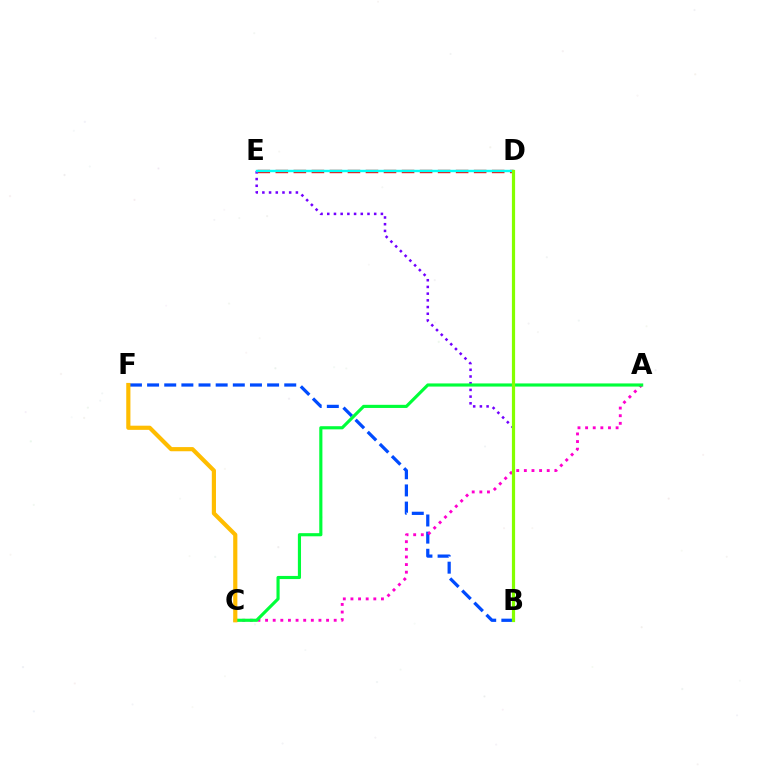{('D', 'E'): [{'color': '#ff0000', 'line_style': 'dashed', 'thickness': 2.45}, {'color': '#00fff6', 'line_style': 'solid', 'thickness': 1.73}], ('B', 'F'): [{'color': '#004bff', 'line_style': 'dashed', 'thickness': 2.33}], ('B', 'E'): [{'color': '#7200ff', 'line_style': 'dotted', 'thickness': 1.82}], ('A', 'C'): [{'color': '#ff00cf', 'line_style': 'dotted', 'thickness': 2.07}, {'color': '#00ff39', 'line_style': 'solid', 'thickness': 2.26}], ('C', 'F'): [{'color': '#ffbd00', 'line_style': 'solid', 'thickness': 3.0}], ('B', 'D'): [{'color': '#84ff00', 'line_style': 'solid', 'thickness': 2.3}]}